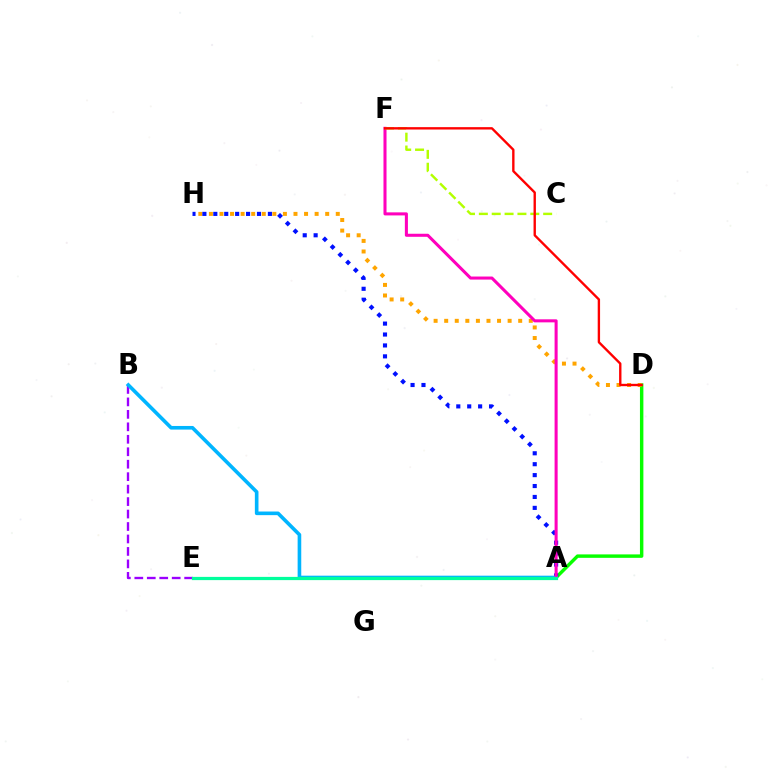{('A', 'D'): [{'color': '#08ff00', 'line_style': 'solid', 'thickness': 2.47}], ('B', 'E'): [{'color': '#9b00ff', 'line_style': 'dashed', 'thickness': 1.69}], ('D', 'H'): [{'color': '#ffa500', 'line_style': 'dotted', 'thickness': 2.87}], ('A', 'H'): [{'color': '#0010ff', 'line_style': 'dotted', 'thickness': 2.97}], ('A', 'B'): [{'color': '#00b5ff', 'line_style': 'solid', 'thickness': 2.61}], ('A', 'F'): [{'color': '#ff00bd', 'line_style': 'solid', 'thickness': 2.19}], ('C', 'F'): [{'color': '#b3ff00', 'line_style': 'dashed', 'thickness': 1.75}], ('A', 'E'): [{'color': '#00ff9d', 'line_style': 'solid', 'thickness': 2.32}], ('D', 'F'): [{'color': '#ff0000', 'line_style': 'solid', 'thickness': 1.71}]}